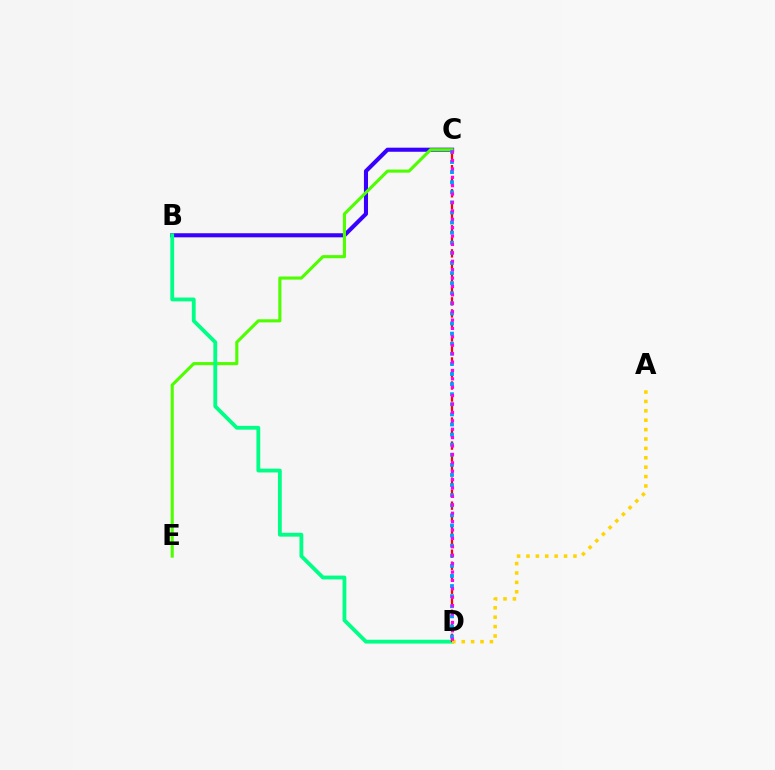{('B', 'C'): [{'color': '#3700ff', 'line_style': 'solid', 'thickness': 2.94}], ('C', 'E'): [{'color': '#4fff00', 'line_style': 'solid', 'thickness': 2.24}], ('B', 'D'): [{'color': '#00ff86', 'line_style': 'solid', 'thickness': 2.75}], ('C', 'D'): [{'color': '#ff0000', 'line_style': 'dashed', 'thickness': 1.63}, {'color': '#009eff', 'line_style': 'dotted', 'thickness': 2.74}, {'color': '#ff00ed', 'line_style': 'dotted', 'thickness': 2.28}], ('A', 'D'): [{'color': '#ffd500', 'line_style': 'dotted', 'thickness': 2.55}]}